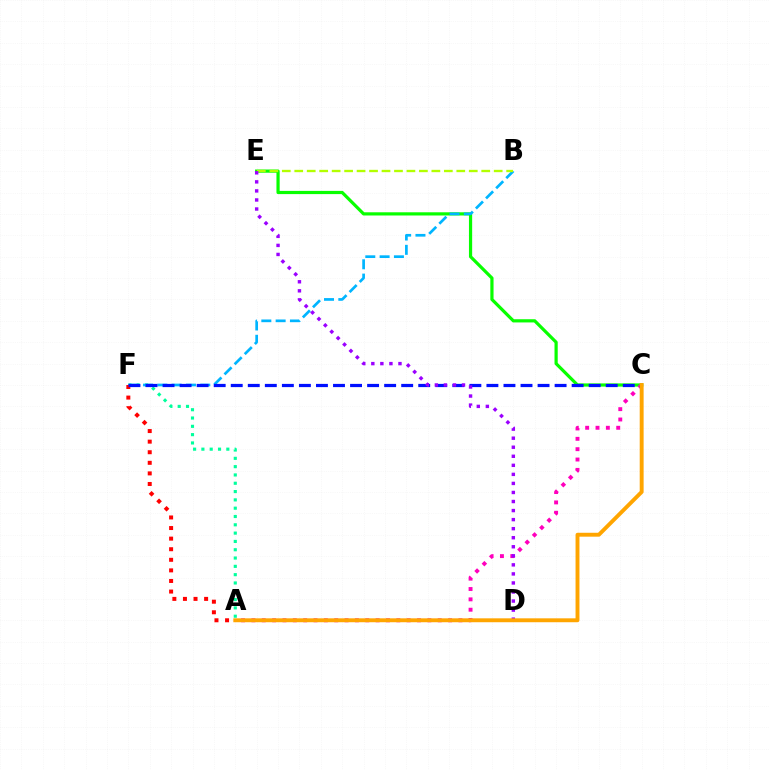{('A', 'F'): [{'color': '#00ff9d', 'line_style': 'dotted', 'thickness': 2.26}, {'color': '#ff0000', 'line_style': 'dotted', 'thickness': 2.88}], ('C', 'E'): [{'color': '#08ff00', 'line_style': 'solid', 'thickness': 2.31}], ('B', 'F'): [{'color': '#00b5ff', 'line_style': 'dashed', 'thickness': 1.94}], ('B', 'E'): [{'color': '#b3ff00', 'line_style': 'dashed', 'thickness': 1.69}], ('A', 'C'): [{'color': '#ff00bd', 'line_style': 'dotted', 'thickness': 2.81}, {'color': '#ffa500', 'line_style': 'solid', 'thickness': 2.81}], ('C', 'F'): [{'color': '#0010ff', 'line_style': 'dashed', 'thickness': 2.32}], ('D', 'E'): [{'color': '#9b00ff', 'line_style': 'dotted', 'thickness': 2.46}]}